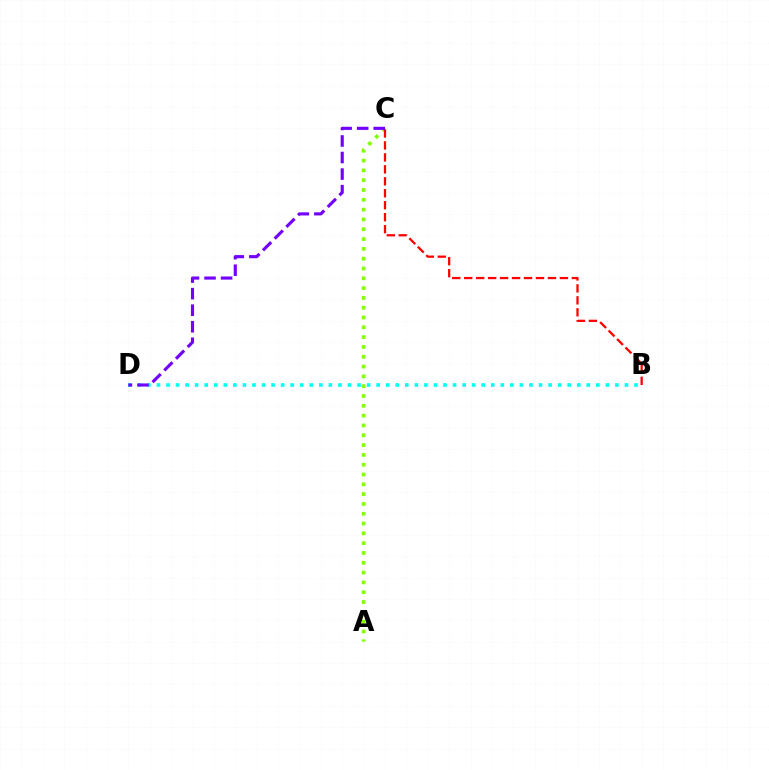{('A', 'C'): [{'color': '#84ff00', 'line_style': 'dotted', 'thickness': 2.67}], ('B', 'D'): [{'color': '#00fff6', 'line_style': 'dotted', 'thickness': 2.6}], ('B', 'C'): [{'color': '#ff0000', 'line_style': 'dashed', 'thickness': 1.62}], ('C', 'D'): [{'color': '#7200ff', 'line_style': 'dashed', 'thickness': 2.25}]}